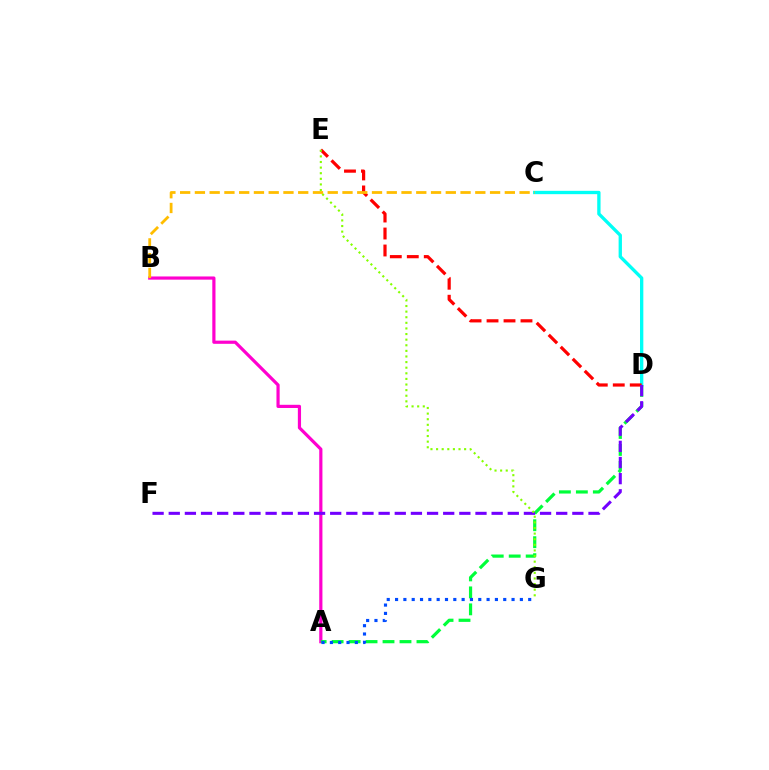{('C', 'D'): [{'color': '#00fff6', 'line_style': 'solid', 'thickness': 2.4}], ('A', 'B'): [{'color': '#ff00cf', 'line_style': 'solid', 'thickness': 2.29}], ('A', 'D'): [{'color': '#00ff39', 'line_style': 'dashed', 'thickness': 2.31}], ('D', 'E'): [{'color': '#ff0000', 'line_style': 'dashed', 'thickness': 2.31}], ('A', 'G'): [{'color': '#004bff', 'line_style': 'dotted', 'thickness': 2.26}], ('D', 'F'): [{'color': '#7200ff', 'line_style': 'dashed', 'thickness': 2.19}], ('E', 'G'): [{'color': '#84ff00', 'line_style': 'dotted', 'thickness': 1.52}], ('B', 'C'): [{'color': '#ffbd00', 'line_style': 'dashed', 'thickness': 2.0}]}